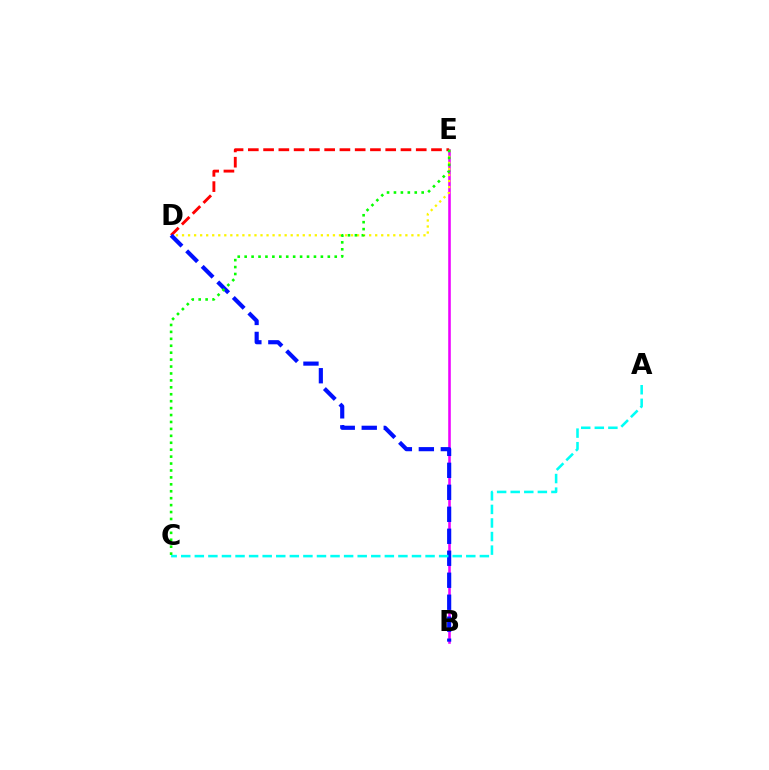{('B', 'E'): [{'color': '#ee00ff', 'line_style': 'solid', 'thickness': 1.85}], ('D', 'E'): [{'color': '#fcf500', 'line_style': 'dotted', 'thickness': 1.64}, {'color': '#ff0000', 'line_style': 'dashed', 'thickness': 2.07}], ('B', 'D'): [{'color': '#0010ff', 'line_style': 'dashed', 'thickness': 2.99}], ('A', 'C'): [{'color': '#00fff6', 'line_style': 'dashed', 'thickness': 1.84}], ('C', 'E'): [{'color': '#08ff00', 'line_style': 'dotted', 'thickness': 1.88}]}